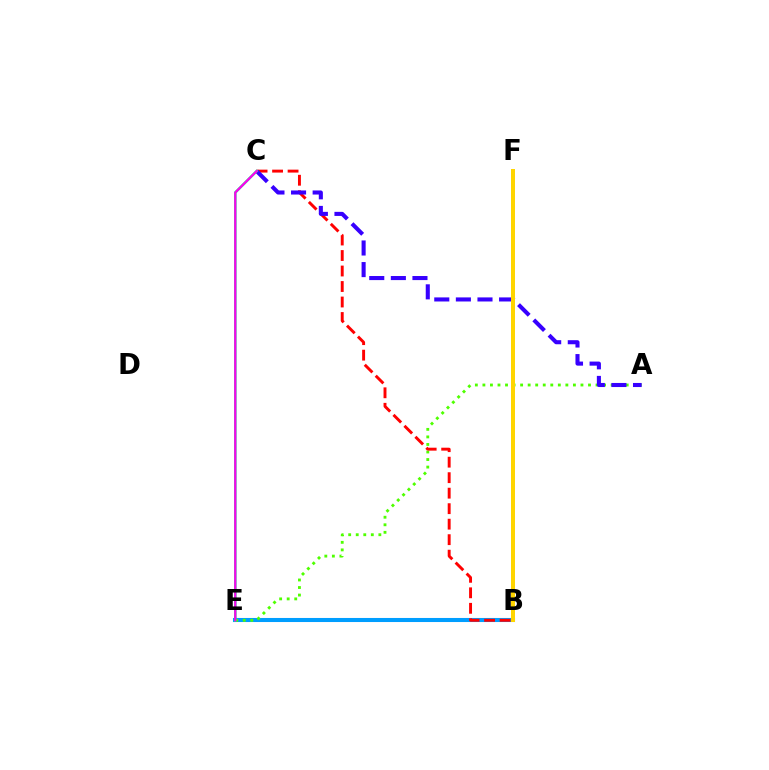{('B', 'E'): [{'color': '#009eff', 'line_style': 'solid', 'thickness': 2.93}], ('A', 'E'): [{'color': '#4fff00', 'line_style': 'dotted', 'thickness': 2.05}], ('B', 'C'): [{'color': '#ff0000', 'line_style': 'dashed', 'thickness': 2.11}], ('A', 'C'): [{'color': '#3700ff', 'line_style': 'dashed', 'thickness': 2.93}], ('C', 'E'): [{'color': '#00ff86', 'line_style': 'solid', 'thickness': 1.83}, {'color': '#ff00ed', 'line_style': 'solid', 'thickness': 1.58}], ('B', 'F'): [{'color': '#ffd500', 'line_style': 'solid', 'thickness': 2.87}]}